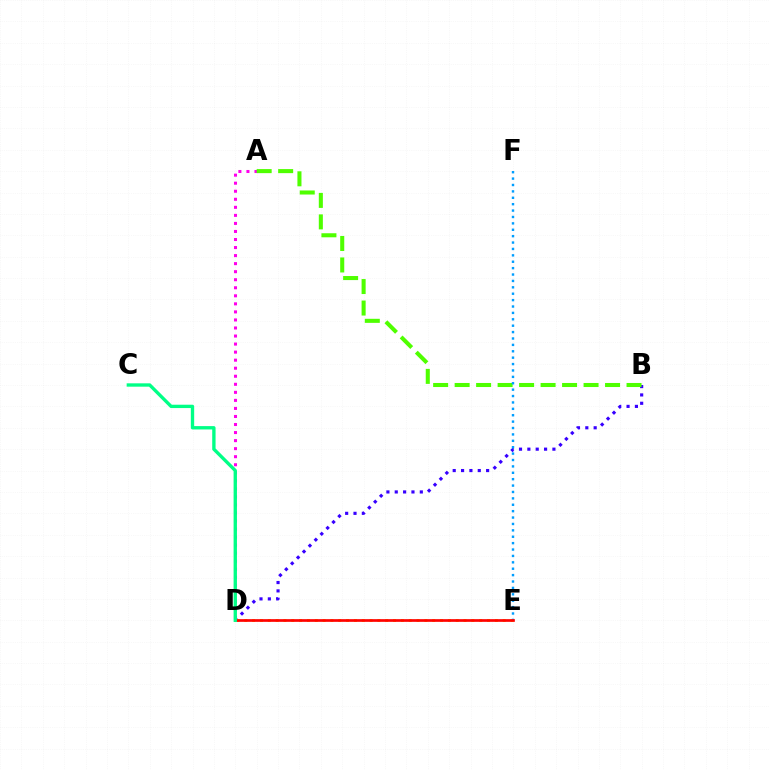{('B', 'D'): [{'color': '#3700ff', 'line_style': 'dotted', 'thickness': 2.27}], ('D', 'E'): [{'color': '#ffd500', 'line_style': 'dotted', 'thickness': 2.13}, {'color': '#ff0000', 'line_style': 'solid', 'thickness': 1.93}], ('A', 'D'): [{'color': '#ff00ed', 'line_style': 'dotted', 'thickness': 2.19}], ('A', 'B'): [{'color': '#4fff00', 'line_style': 'dashed', 'thickness': 2.92}], ('E', 'F'): [{'color': '#009eff', 'line_style': 'dotted', 'thickness': 1.74}], ('C', 'D'): [{'color': '#00ff86', 'line_style': 'solid', 'thickness': 2.41}]}